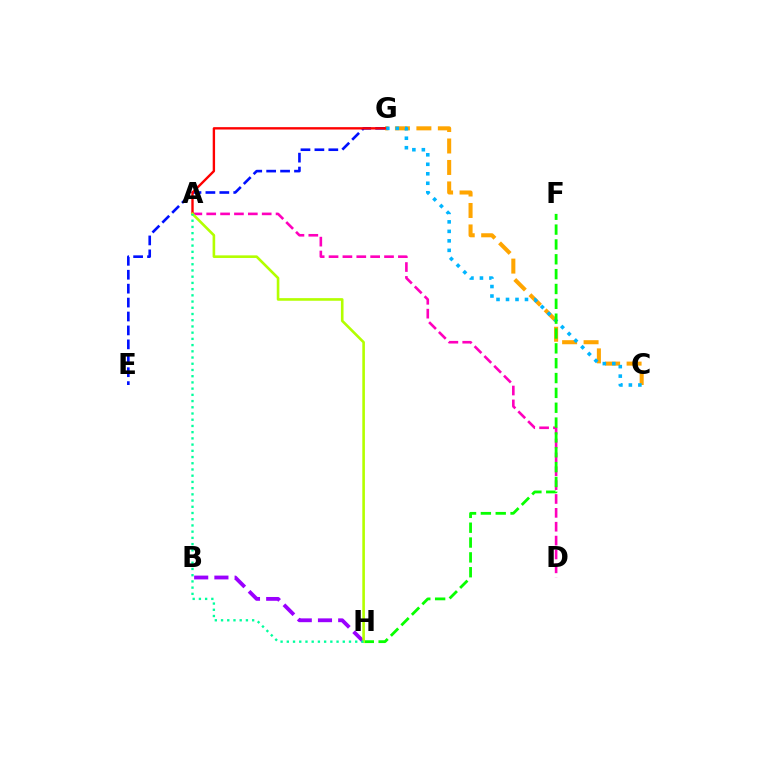{('C', 'G'): [{'color': '#ffa500', 'line_style': 'dashed', 'thickness': 2.92}, {'color': '#00b5ff', 'line_style': 'dotted', 'thickness': 2.58}], ('B', 'H'): [{'color': '#9b00ff', 'line_style': 'dashed', 'thickness': 2.75}], ('A', 'D'): [{'color': '#ff00bd', 'line_style': 'dashed', 'thickness': 1.88}], ('E', 'G'): [{'color': '#0010ff', 'line_style': 'dashed', 'thickness': 1.89}], ('F', 'H'): [{'color': '#08ff00', 'line_style': 'dashed', 'thickness': 2.02}], ('A', 'G'): [{'color': '#ff0000', 'line_style': 'solid', 'thickness': 1.71}], ('A', 'H'): [{'color': '#b3ff00', 'line_style': 'solid', 'thickness': 1.88}, {'color': '#00ff9d', 'line_style': 'dotted', 'thickness': 1.69}]}